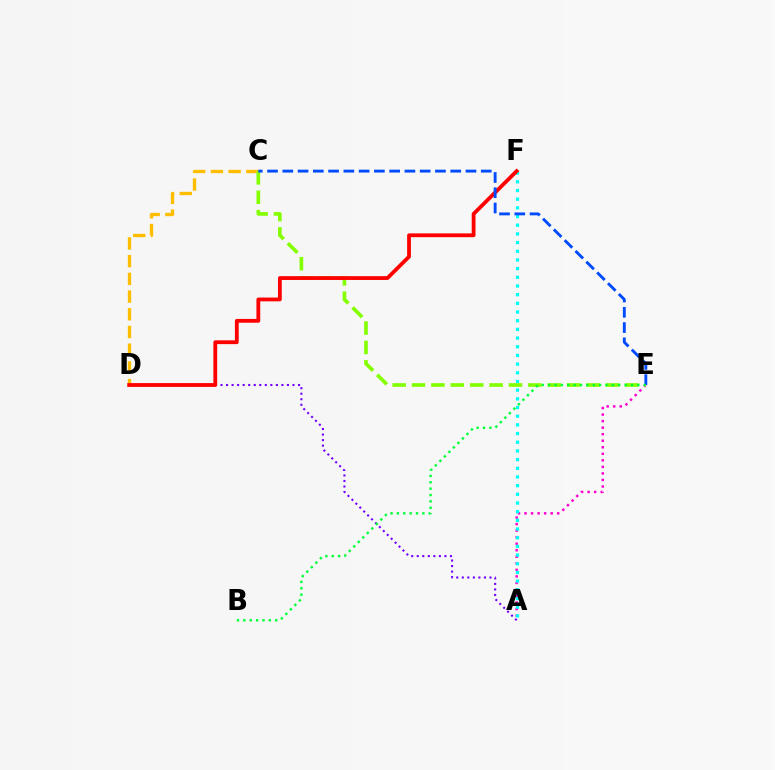{('A', 'E'): [{'color': '#ff00cf', 'line_style': 'dotted', 'thickness': 1.78}], ('C', 'D'): [{'color': '#ffbd00', 'line_style': 'dashed', 'thickness': 2.41}], ('A', 'F'): [{'color': '#00fff6', 'line_style': 'dotted', 'thickness': 2.36}], ('C', 'E'): [{'color': '#84ff00', 'line_style': 'dashed', 'thickness': 2.63}, {'color': '#004bff', 'line_style': 'dashed', 'thickness': 2.07}], ('A', 'D'): [{'color': '#7200ff', 'line_style': 'dotted', 'thickness': 1.5}], ('D', 'F'): [{'color': '#ff0000', 'line_style': 'solid', 'thickness': 2.74}], ('B', 'E'): [{'color': '#00ff39', 'line_style': 'dotted', 'thickness': 1.73}]}